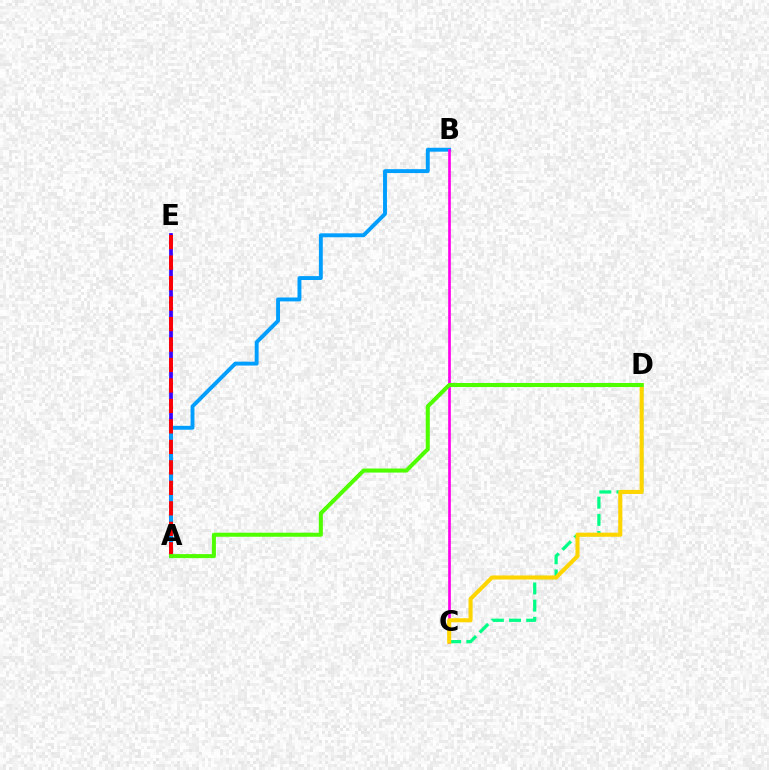{('C', 'D'): [{'color': '#00ff86', 'line_style': 'dashed', 'thickness': 2.33}, {'color': '#ffd500', 'line_style': 'solid', 'thickness': 2.94}], ('A', 'E'): [{'color': '#3700ff', 'line_style': 'solid', 'thickness': 2.69}, {'color': '#ff0000', 'line_style': 'dashed', 'thickness': 2.78}], ('A', 'B'): [{'color': '#009eff', 'line_style': 'solid', 'thickness': 2.8}], ('B', 'C'): [{'color': '#ff00ed', 'line_style': 'solid', 'thickness': 1.93}], ('A', 'D'): [{'color': '#4fff00', 'line_style': 'solid', 'thickness': 2.91}]}